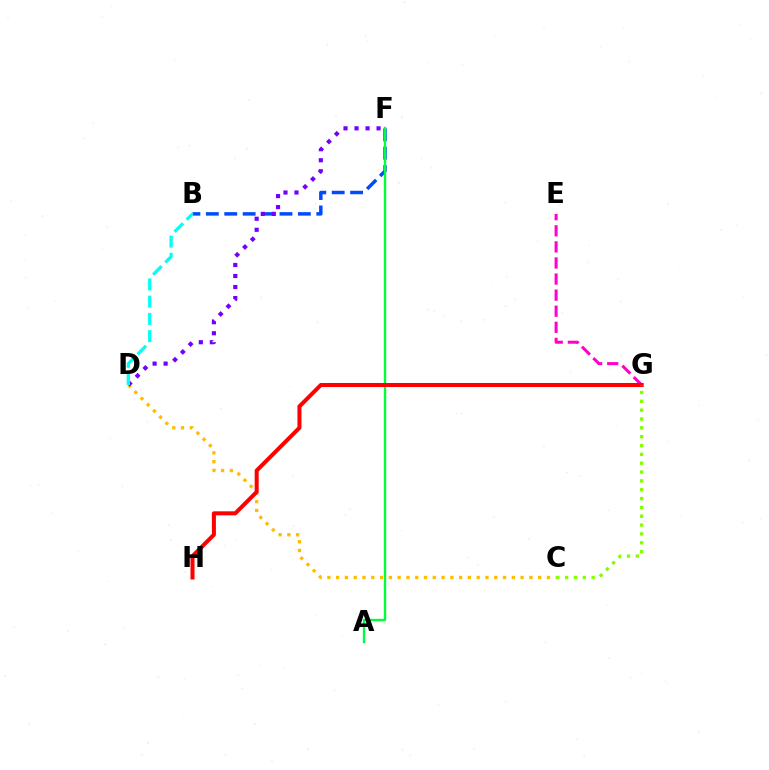{('B', 'F'): [{'color': '#004bff', 'line_style': 'dashed', 'thickness': 2.5}], ('E', 'G'): [{'color': '#ff00cf', 'line_style': 'dashed', 'thickness': 2.18}], ('A', 'F'): [{'color': '#00ff39', 'line_style': 'solid', 'thickness': 1.7}], ('C', 'D'): [{'color': '#ffbd00', 'line_style': 'dotted', 'thickness': 2.39}], ('D', 'F'): [{'color': '#7200ff', 'line_style': 'dotted', 'thickness': 2.99}], ('G', 'H'): [{'color': '#ff0000', 'line_style': 'solid', 'thickness': 2.9}], ('B', 'D'): [{'color': '#00fff6', 'line_style': 'dashed', 'thickness': 2.34}], ('C', 'G'): [{'color': '#84ff00', 'line_style': 'dotted', 'thickness': 2.4}]}